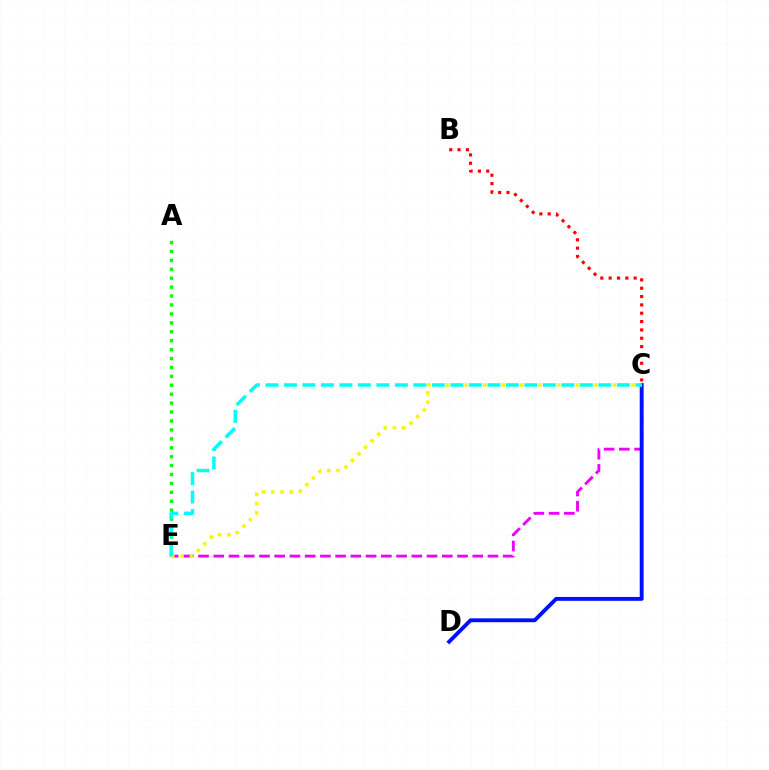{('A', 'E'): [{'color': '#08ff00', 'line_style': 'dotted', 'thickness': 2.42}], ('C', 'E'): [{'color': '#ee00ff', 'line_style': 'dashed', 'thickness': 2.07}, {'color': '#fcf500', 'line_style': 'dotted', 'thickness': 2.52}, {'color': '#00fff6', 'line_style': 'dashed', 'thickness': 2.51}], ('C', 'D'): [{'color': '#0010ff', 'line_style': 'solid', 'thickness': 2.79}], ('B', 'C'): [{'color': '#ff0000', 'line_style': 'dotted', 'thickness': 2.27}]}